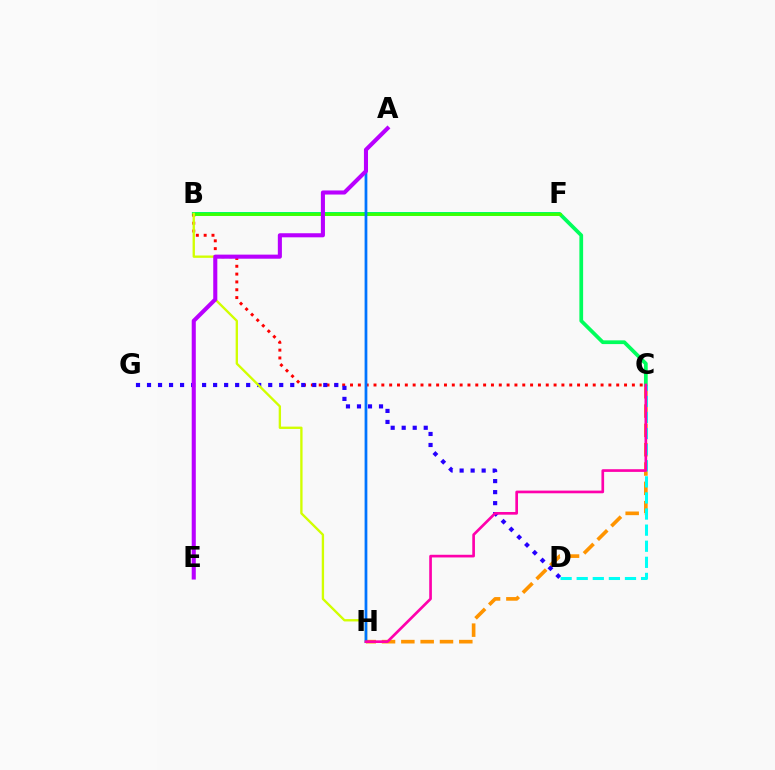{('C', 'H'): [{'color': '#ff9400', 'line_style': 'dashed', 'thickness': 2.62}, {'color': '#ff00ac', 'line_style': 'solid', 'thickness': 1.93}], ('B', 'C'): [{'color': '#00ff5c', 'line_style': 'solid', 'thickness': 2.69}, {'color': '#ff0000', 'line_style': 'dotted', 'thickness': 2.13}], ('D', 'G'): [{'color': '#2500ff', 'line_style': 'dotted', 'thickness': 2.99}], ('B', 'F'): [{'color': '#3dff00', 'line_style': 'solid', 'thickness': 2.02}], ('C', 'D'): [{'color': '#00fff6', 'line_style': 'dashed', 'thickness': 2.19}], ('B', 'H'): [{'color': '#d1ff00', 'line_style': 'solid', 'thickness': 1.69}], ('A', 'H'): [{'color': '#0074ff', 'line_style': 'solid', 'thickness': 1.98}], ('A', 'E'): [{'color': '#b900ff', 'line_style': 'solid', 'thickness': 2.94}]}